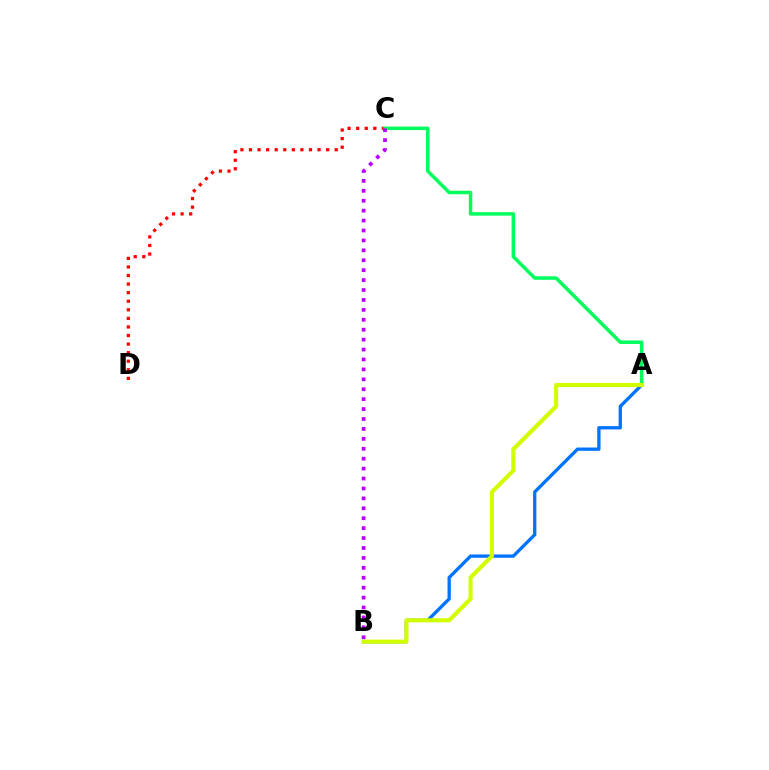{('A', 'B'): [{'color': '#0074ff', 'line_style': 'solid', 'thickness': 2.39}, {'color': '#d1ff00', 'line_style': 'solid', 'thickness': 2.98}], ('C', 'D'): [{'color': '#ff0000', 'line_style': 'dotted', 'thickness': 2.33}], ('A', 'C'): [{'color': '#00ff5c', 'line_style': 'solid', 'thickness': 2.51}], ('B', 'C'): [{'color': '#b900ff', 'line_style': 'dotted', 'thickness': 2.7}]}